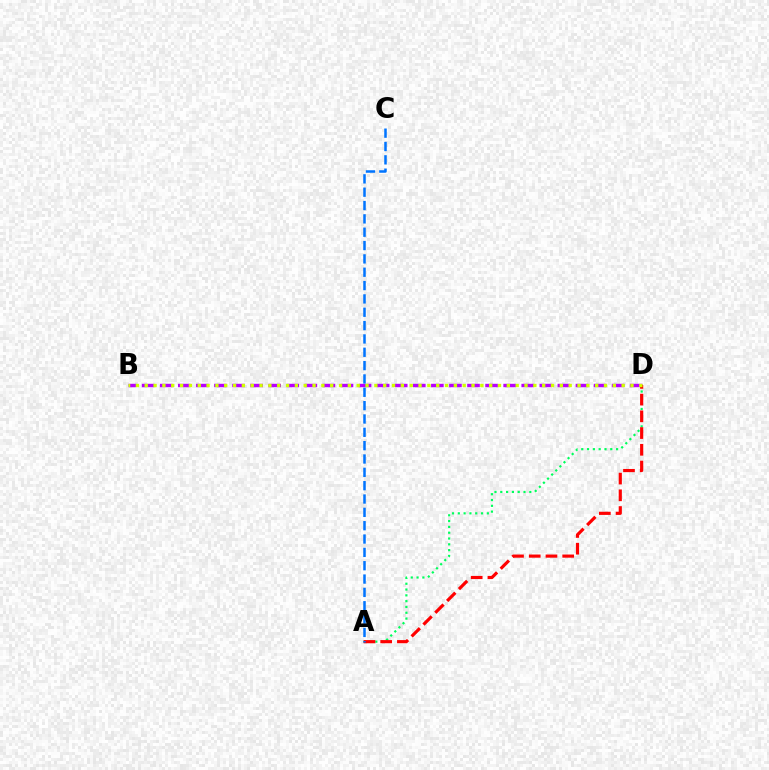{('A', 'D'): [{'color': '#00ff5c', 'line_style': 'dotted', 'thickness': 1.58}, {'color': '#ff0000', 'line_style': 'dashed', 'thickness': 2.27}], ('B', 'D'): [{'color': '#b900ff', 'line_style': 'dashed', 'thickness': 2.46}, {'color': '#d1ff00', 'line_style': 'dotted', 'thickness': 2.4}], ('A', 'C'): [{'color': '#0074ff', 'line_style': 'dashed', 'thickness': 1.81}]}